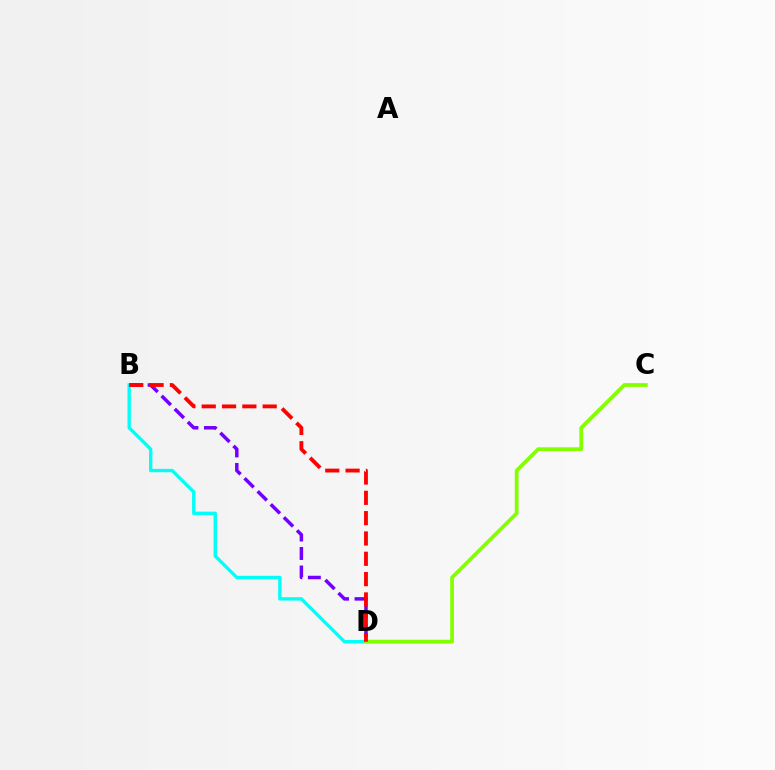{('B', 'D'): [{'color': '#7200ff', 'line_style': 'dashed', 'thickness': 2.51}, {'color': '#00fff6', 'line_style': 'solid', 'thickness': 2.41}, {'color': '#ff0000', 'line_style': 'dashed', 'thickness': 2.76}], ('C', 'D'): [{'color': '#84ff00', 'line_style': 'solid', 'thickness': 2.71}]}